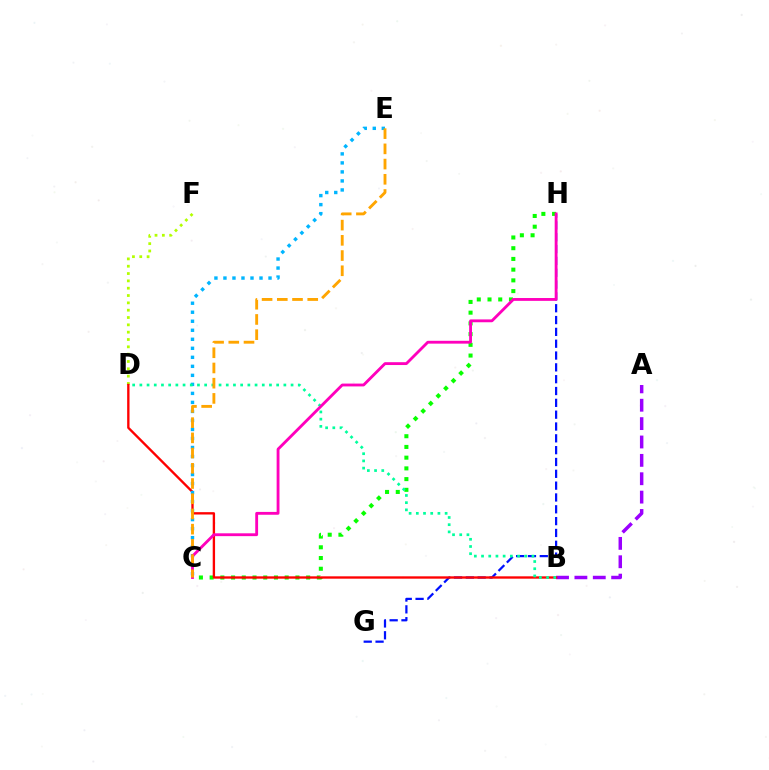{('D', 'F'): [{'color': '#b3ff00', 'line_style': 'dotted', 'thickness': 1.99}], ('G', 'H'): [{'color': '#0010ff', 'line_style': 'dashed', 'thickness': 1.61}], ('C', 'H'): [{'color': '#08ff00', 'line_style': 'dotted', 'thickness': 2.91}, {'color': '#ff00bd', 'line_style': 'solid', 'thickness': 2.04}], ('A', 'B'): [{'color': '#9b00ff', 'line_style': 'dashed', 'thickness': 2.5}], ('B', 'D'): [{'color': '#ff0000', 'line_style': 'solid', 'thickness': 1.69}, {'color': '#00ff9d', 'line_style': 'dotted', 'thickness': 1.96}], ('C', 'E'): [{'color': '#00b5ff', 'line_style': 'dotted', 'thickness': 2.45}, {'color': '#ffa500', 'line_style': 'dashed', 'thickness': 2.07}]}